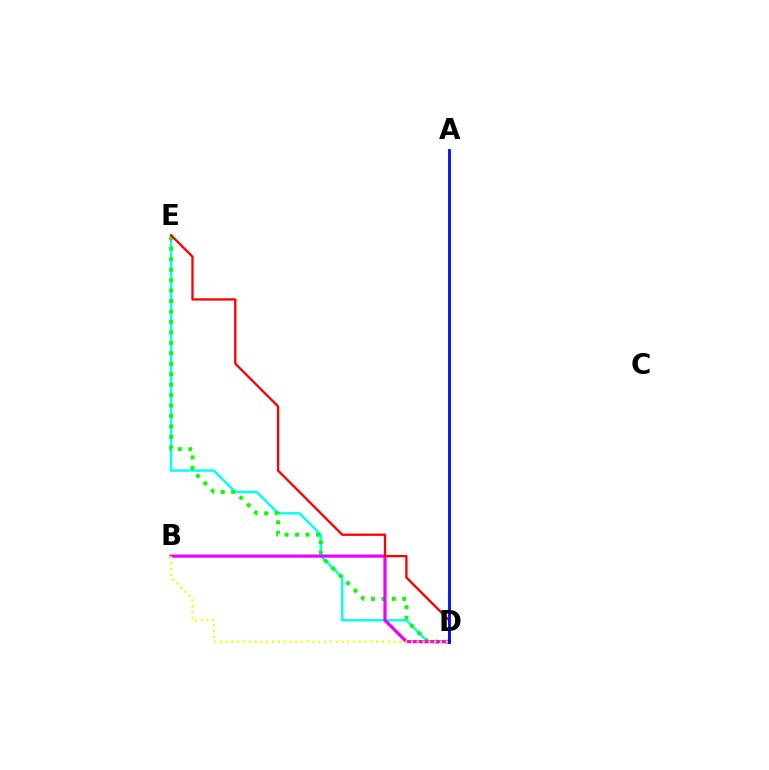{('D', 'E'): [{'color': '#00fff6', 'line_style': 'solid', 'thickness': 1.75}, {'color': '#08ff00', 'line_style': 'dotted', 'thickness': 2.84}, {'color': '#ff0000', 'line_style': 'solid', 'thickness': 1.67}], ('B', 'D'): [{'color': '#ee00ff', 'line_style': 'solid', 'thickness': 2.29}, {'color': '#fcf500', 'line_style': 'dotted', 'thickness': 1.57}], ('A', 'D'): [{'color': '#0010ff', 'line_style': 'solid', 'thickness': 2.05}]}